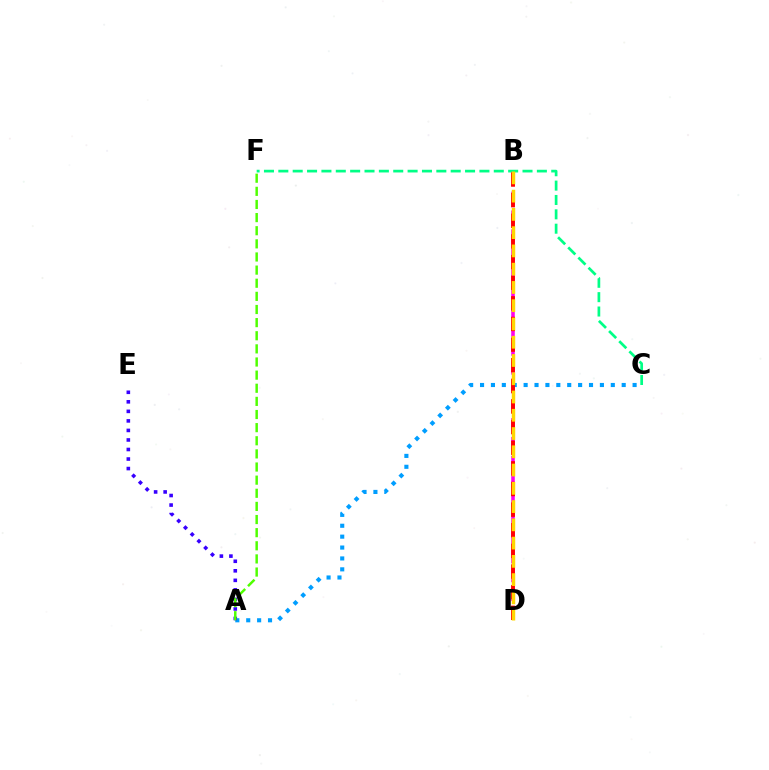{('B', 'D'): [{'color': '#ff00ed', 'line_style': 'dashed', 'thickness': 2.56}, {'color': '#ff0000', 'line_style': 'dashed', 'thickness': 2.8}, {'color': '#ffd500', 'line_style': 'dashed', 'thickness': 2.48}], ('A', 'C'): [{'color': '#009eff', 'line_style': 'dotted', 'thickness': 2.96}], ('C', 'F'): [{'color': '#00ff86', 'line_style': 'dashed', 'thickness': 1.95}], ('A', 'E'): [{'color': '#3700ff', 'line_style': 'dotted', 'thickness': 2.59}], ('A', 'F'): [{'color': '#4fff00', 'line_style': 'dashed', 'thickness': 1.78}]}